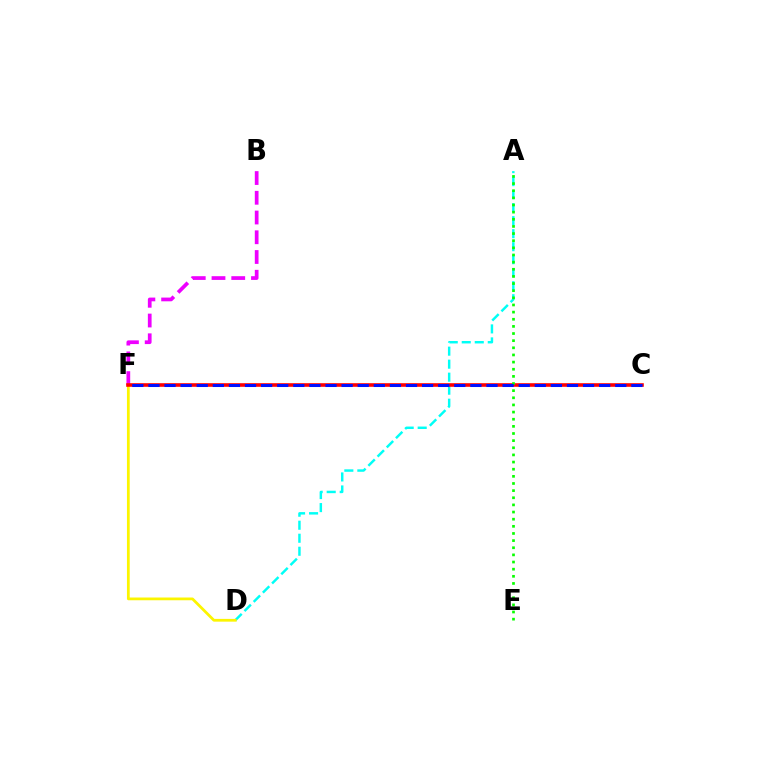{('B', 'F'): [{'color': '#ee00ff', 'line_style': 'dashed', 'thickness': 2.68}], ('A', 'D'): [{'color': '#00fff6', 'line_style': 'dashed', 'thickness': 1.77}], ('D', 'F'): [{'color': '#fcf500', 'line_style': 'solid', 'thickness': 1.99}], ('C', 'F'): [{'color': '#ff0000', 'line_style': 'solid', 'thickness': 2.59}, {'color': '#0010ff', 'line_style': 'dashed', 'thickness': 2.19}], ('A', 'E'): [{'color': '#08ff00', 'line_style': 'dotted', 'thickness': 1.94}]}